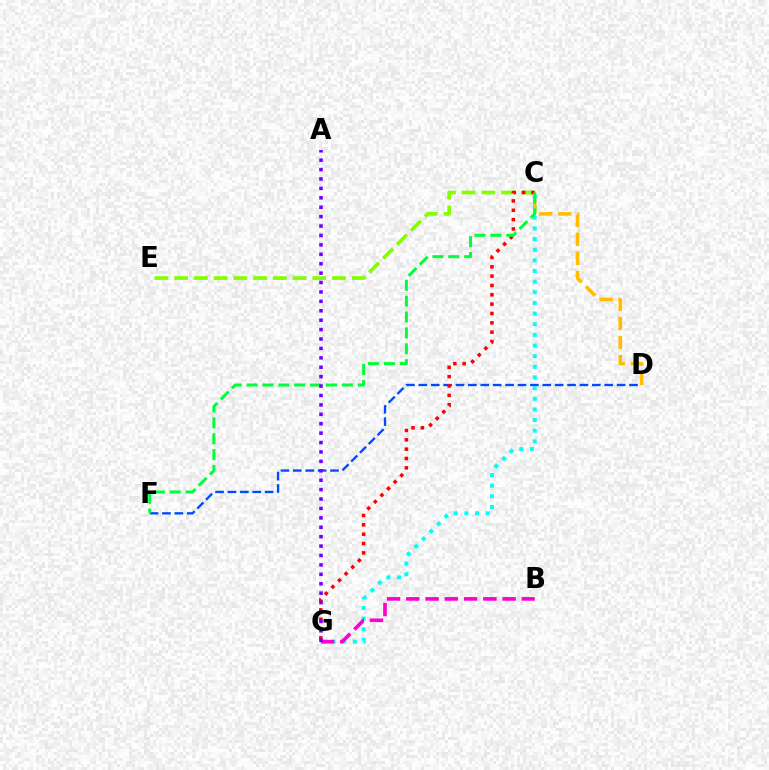{('C', 'E'): [{'color': '#84ff00', 'line_style': 'dashed', 'thickness': 2.68}], ('D', 'F'): [{'color': '#004bff', 'line_style': 'dashed', 'thickness': 1.68}], ('C', 'G'): [{'color': '#00fff6', 'line_style': 'dotted', 'thickness': 2.89}, {'color': '#ff0000', 'line_style': 'dotted', 'thickness': 2.54}], ('B', 'G'): [{'color': '#ff00cf', 'line_style': 'dashed', 'thickness': 2.62}], ('C', 'D'): [{'color': '#ffbd00', 'line_style': 'dashed', 'thickness': 2.59}], ('C', 'F'): [{'color': '#00ff39', 'line_style': 'dashed', 'thickness': 2.16}], ('A', 'G'): [{'color': '#7200ff', 'line_style': 'dotted', 'thickness': 2.56}]}